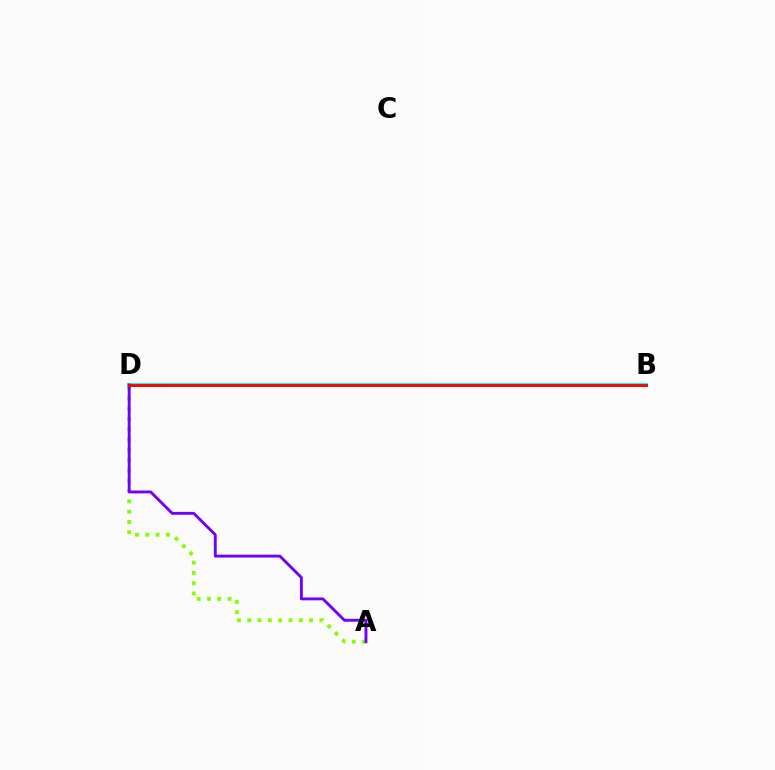{('A', 'D'): [{'color': '#84ff00', 'line_style': 'dotted', 'thickness': 2.8}, {'color': '#7200ff', 'line_style': 'solid', 'thickness': 2.07}], ('B', 'D'): [{'color': '#00fff6', 'line_style': 'solid', 'thickness': 2.86}, {'color': '#ff0000', 'line_style': 'solid', 'thickness': 2.06}]}